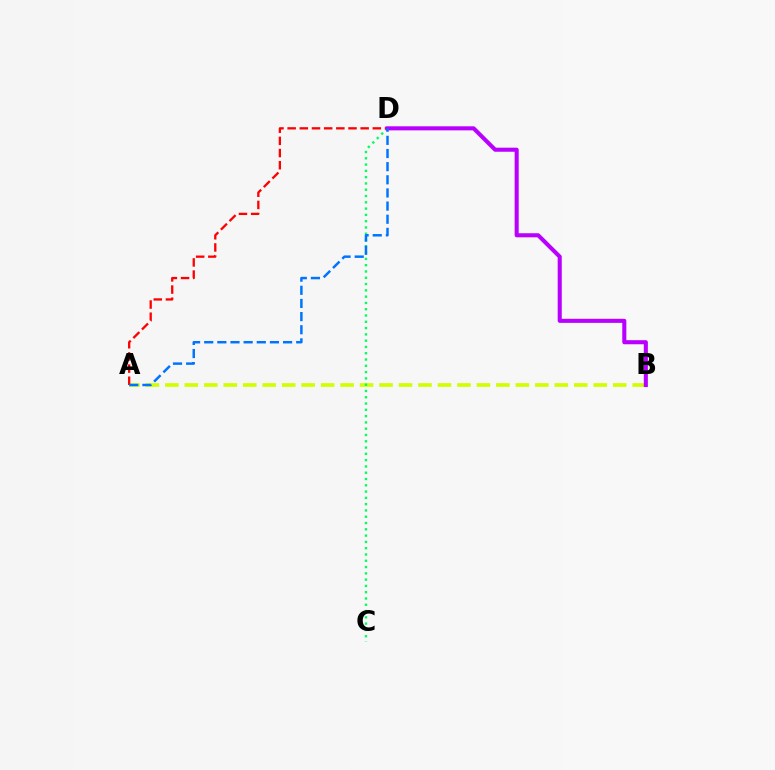{('A', 'B'): [{'color': '#d1ff00', 'line_style': 'dashed', 'thickness': 2.65}], ('C', 'D'): [{'color': '#00ff5c', 'line_style': 'dotted', 'thickness': 1.71}], ('A', 'D'): [{'color': '#ff0000', 'line_style': 'dashed', 'thickness': 1.65}, {'color': '#0074ff', 'line_style': 'dashed', 'thickness': 1.79}], ('B', 'D'): [{'color': '#b900ff', 'line_style': 'solid', 'thickness': 2.93}]}